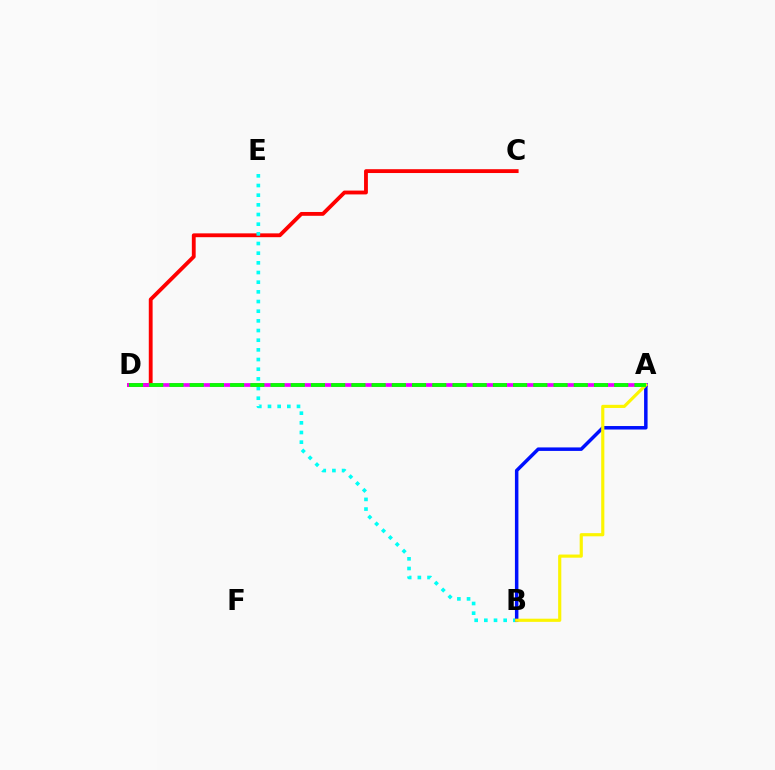{('C', 'D'): [{'color': '#ff0000', 'line_style': 'solid', 'thickness': 2.76}], ('A', 'D'): [{'color': '#ee00ff', 'line_style': 'solid', 'thickness': 2.66}, {'color': '#08ff00', 'line_style': 'dashed', 'thickness': 2.75}], ('B', 'E'): [{'color': '#00fff6', 'line_style': 'dotted', 'thickness': 2.63}], ('A', 'B'): [{'color': '#0010ff', 'line_style': 'solid', 'thickness': 2.52}, {'color': '#fcf500', 'line_style': 'solid', 'thickness': 2.27}]}